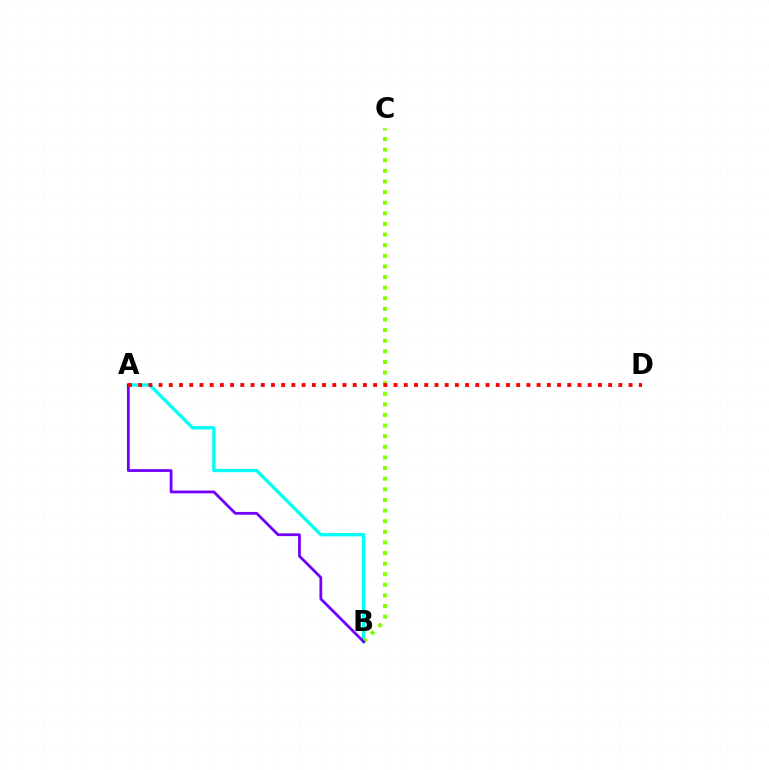{('A', 'B'): [{'color': '#00fff6', 'line_style': 'solid', 'thickness': 2.39}, {'color': '#7200ff', 'line_style': 'solid', 'thickness': 2.0}], ('B', 'C'): [{'color': '#84ff00', 'line_style': 'dotted', 'thickness': 2.88}], ('A', 'D'): [{'color': '#ff0000', 'line_style': 'dotted', 'thickness': 2.78}]}